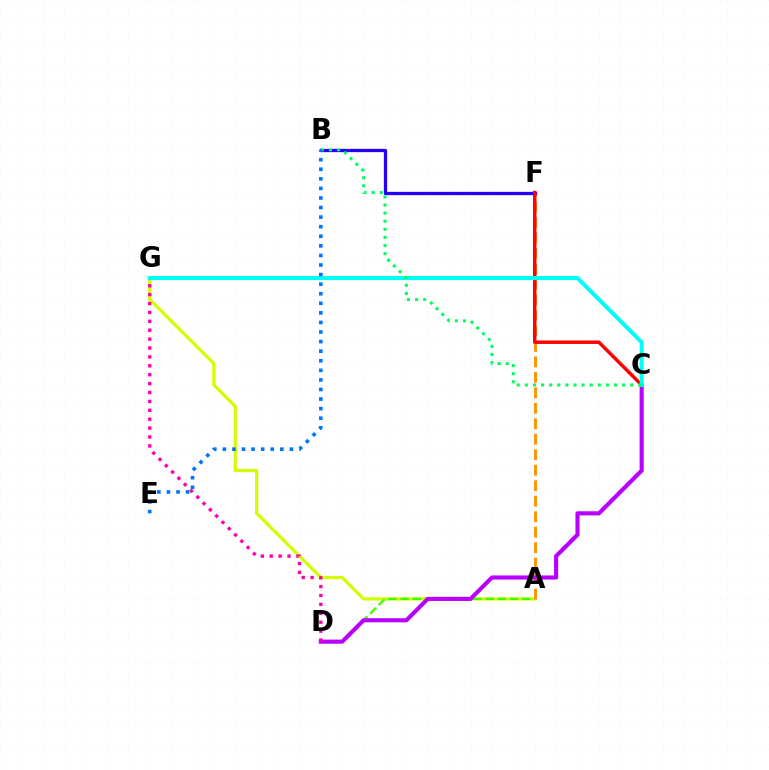{('A', 'G'): [{'color': '#d1ff00', 'line_style': 'solid', 'thickness': 2.32}], ('A', 'D'): [{'color': '#3dff00', 'line_style': 'dashed', 'thickness': 1.65}], ('A', 'F'): [{'color': '#ff9400', 'line_style': 'dashed', 'thickness': 2.1}], ('B', 'F'): [{'color': '#2500ff', 'line_style': 'solid', 'thickness': 2.36}], ('C', 'D'): [{'color': '#b900ff', 'line_style': 'solid', 'thickness': 2.97}], ('C', 'F'): [{'color': '#ff0000', 'line_style': 'solid', 'thickness': 2.49}], ('D', 'G'): [{'color': '#ff00ac', 'line_style': 'dotted', 'thickness': 2.42}], ('C', 'G'): [{'color': '#00fff6', 'line_style': 'solid', 'thickness': 2.91}], ('B', 'C'): [{'color': '#00ff5c', 'line_style': 'dotted', 'thickness': 2.2}], ('B', 'E'): [{'color': '#0074ff', 'line_style': 'dotted', 'thickness': 2.6}]}